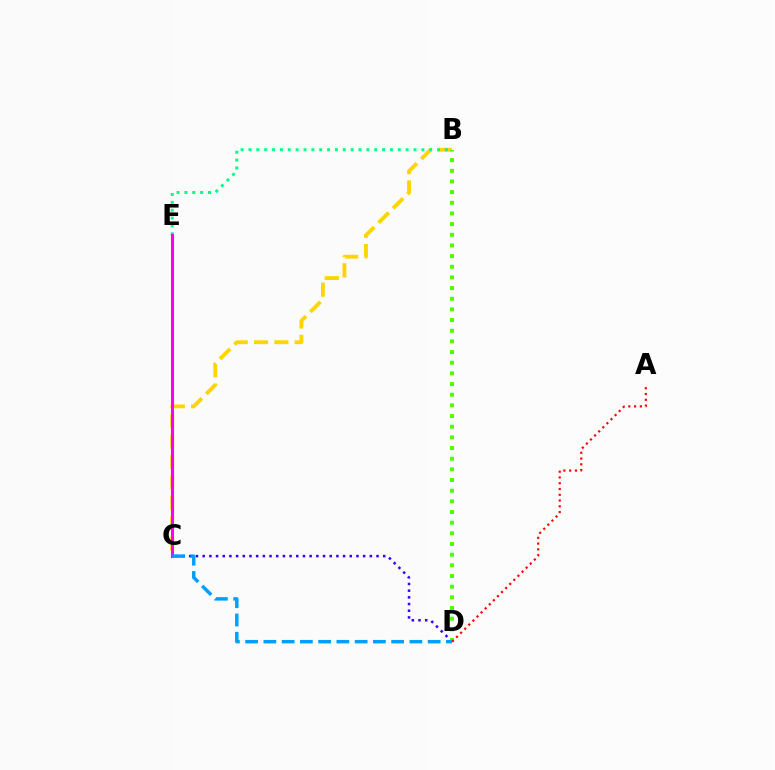{('B', 'C'): [{'color': '#ffd500', 'line_style': 'dashed', 'thickness': 2.77}], ('B', 'E'): [{'color': '#00ff86', 'line_style': 'dotted', 'thickness': 2.13}], ('C', 'E'): [{'color': '#ff00ed', 'line_style': 'solid', 'thickness': 2.19}], ('C', 'D'): [{'color': '#3700ff', 'line_style': 'dotted', 'thickness': 1.82}, {'color': '#009eff', 'line_style': 'dashed', 'thickness': 2.48}], ('B', 'D'): [{'color': '#4fff00', 'line_style': 'dotted', 'thickness': 2.9}], ('A', 'D'): [{'color': '#ff0000', 'line_style': 'dotted', 'thickness': 1.57}]}